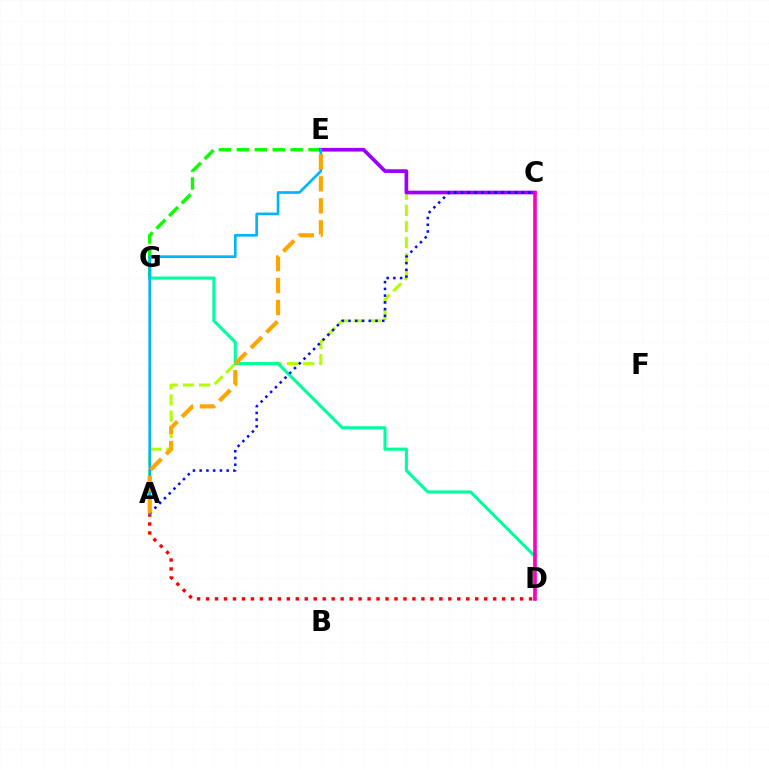{('A', 'C'): [{'color': '#b3ff00', 'line_style': 'dashed', 'thickness': 2.19}, {'color': '#0010ff', 'line_style': 'dotted', 'thickness': 1.83}], ('E', 'G'): [{'color': '#08ff00', 'line_style': 'dashed', 'thickness': 2.43}], ('C', 'E'): [{'color': '#9b00ff', 'line_style': 'solid', 'thickness': 2.66}], ('D', 'G'): [{'color': '#00ff9d', 'line_style': 'solid', 'thickness': 2.24}], ('A', 'D'): [{'color': '#ff0000', 'line_style': 'dotted', 'thickness': 2.44}], ('C', 'D'): [{'color': '#ff00bd', 'line_style': 'solid', 'thickness': 2.59}], ('A', 'E'): [{'color': '#00b5ff', 'line_style': 'solid', 'thickness': 1.92}, {'color': '#ffa500', 'line_style': 'dashed', 'thickness': 2.99}]}